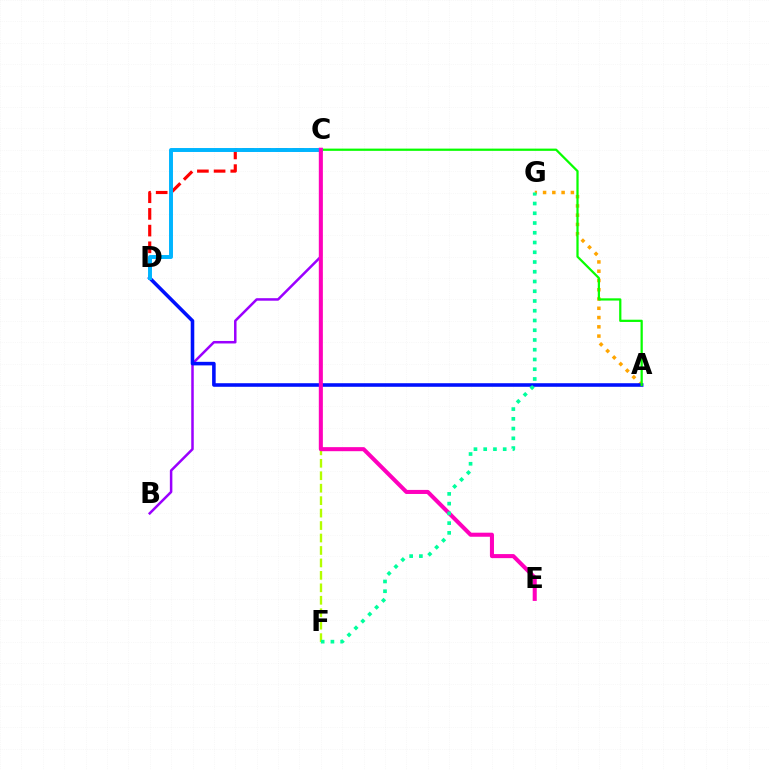{('A', 'G'): [{'color': '#ffa500', 'line_style': 'dotted', 'thickness': 2.52}], ('B', 'C'): [{'color': '#9b00ff', 'line_style': 'solid', 'thickness': 1.81}], ('A', 'D'): [{'color': '#0010ff', 'line_style': 'solid', 'thickness': 2.57}], ('C', 'F'): [{'color': '#b3ff00', 'line_style': 'dashed', 'thickness': 1.69}], ('C', 'D'): [{'color': '#ff0000', 'line_style': 'dashed', 'thickness': 2.27}, {'color': '#00b5ff', 'line_style': 'solid', 'thickness': 2.84}], ('A', 'C'): [{'color': '#08ff00', 'line_style': 'solid', 'thickness': 1.61}], ('C', 'E'): [{'color': '#ff00bd', 'line_style': 'solid', 'thickness': 2.92}], ('F', 'G'): [{'color': '#00ff9d', 'line_style': 'dotted', 'thickness': 2.65}]}